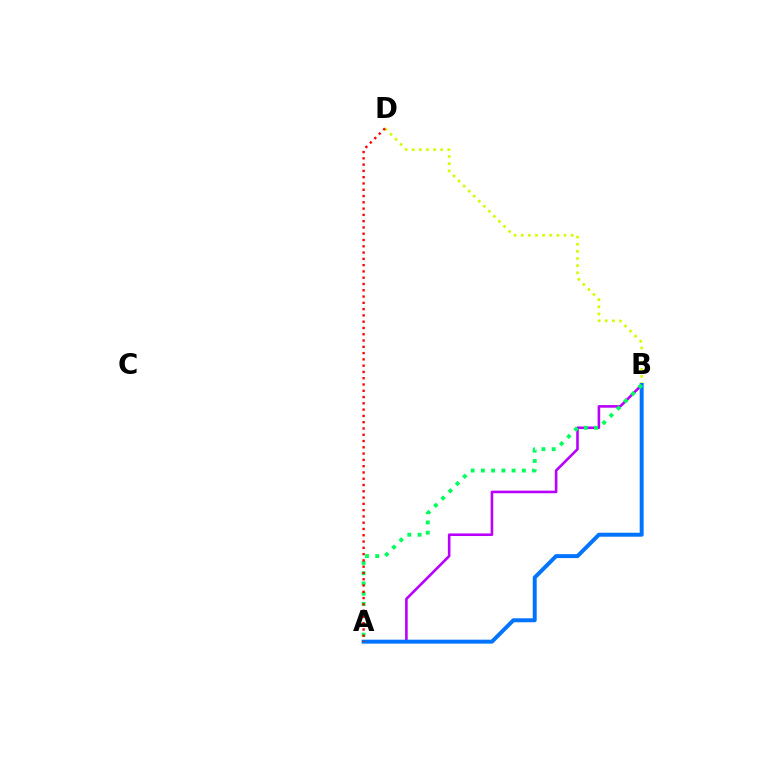{('A', 'B'): [{'color': '#b900ff', 'line_style': 'solid', 'thickness': 1.87}, {'color': '#0074ff', 'line_style': 'solid', 'thickness': 2.85}, {'color': '#00ff5c', 'line_style': 'dotted', 'thickness': 2.78}], ('B', 'D'): [{'color': '#d1ff00', 'line_style': 'dotted', 'thickness': 1.94}], ('A', 'D'): [{'color': '#ff0000', 'line_style': 'dotted', 'thickness': 1.71}]}